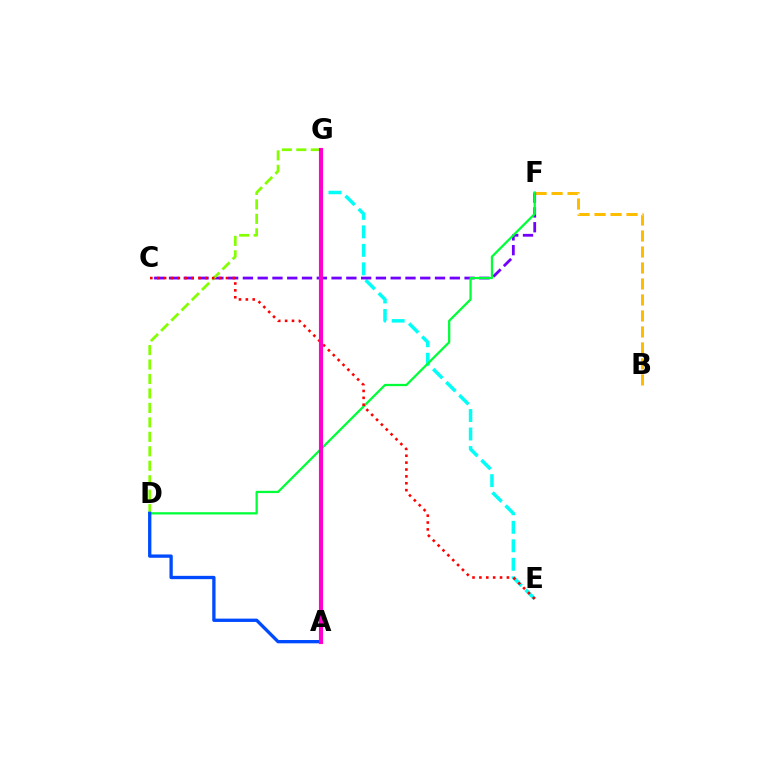{('B', 'F'): [{'color': '#ffbd00', 'line_style': 'dashed', 'thickness': 2.17}], ('E', 'G'): [{'color': '#00fff6', 'line_style': 'dashed', 'thickness': 2.51}], ('C', 'F'): [{'color': '#7200ff', 'line_style': 'dashed', 'thickness': 2.01}], ('D', 'F'): [{'color': '#00ff39', 'line_style': 'solid', 'thickness': 1.63}], ('D', 'G'): [{'color': '#84ff00', 'line_style': 'dashed', 'thickness': 1.96}], ('A', 'D'): [{'color': '#004bff', 'line_style': 'solid', 'thickness': 2.38}], ('C', 'E'): [{'color': '#ff0000', 'line_style': 'dotted', 'thickness': 1.87}], ('A', 'G'): [{'color': '#ff00cf', 'line_style': 'solid', 'thickness': 2.97}]}